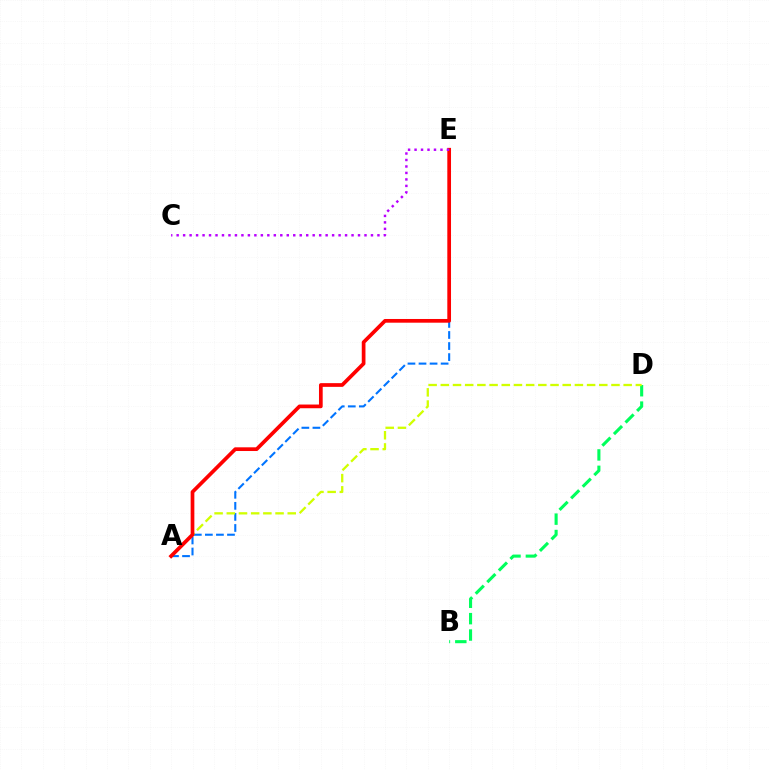{('B', 'D'): [{'color': '#00ff5c', 'line_style': 'dashed', 'thickness': 2.23}], ('A', 'E'): [{'color': '#0074ff', 'line_style': 'dashed', 'thickness': 1.5}, {'color': '#ff0000', 'line_style': 'solid', 'thickness': 2.67}], ('A', 'D'): [{'color': '#d1ff00', 'line_style': 'dashed', 'thickness': 1.66}], ('C', 'E'): [{'color': '#b900ff', 'line_style': 'dotted', 'thickness': 1.76}]}